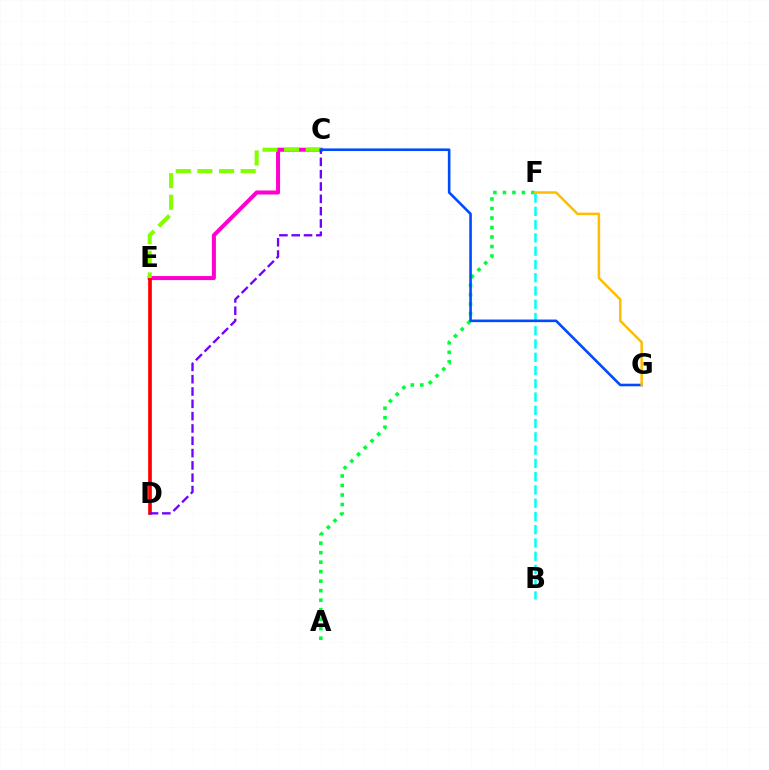{('C', 'E'): [{'color': '#ff00cf', 'line_style': 'solid', 'thickness': 2.89}, {'color': '#84ff00', 'line_style': 'dashed', 'thickness': 2.94}], ('D', 'E'): [{'color': '#ff0000', 'line_style': 'solid', 'thickness': 2.66}], ('A', 'F'): [{'color': '#00ff39', 'line_style': 'dotted', 'thickness': 2.58}], ('C', 'D'): [{'color': '#7200ff', 'line_style': 'dashed', 'thickness': 1.67}], ('B', 'F'): [{'color': '#00fff6', 'line_style': 'dashed', 'thickness': 1.8}], ('C', 'G'): [{'color': '#004bff', 'line_style': 'solid', 'thickness': 1.88}], ('F', 'G'): [{'color': '#ffbd00', 'line_style': 'solid', 'thickness': 1.8}]}